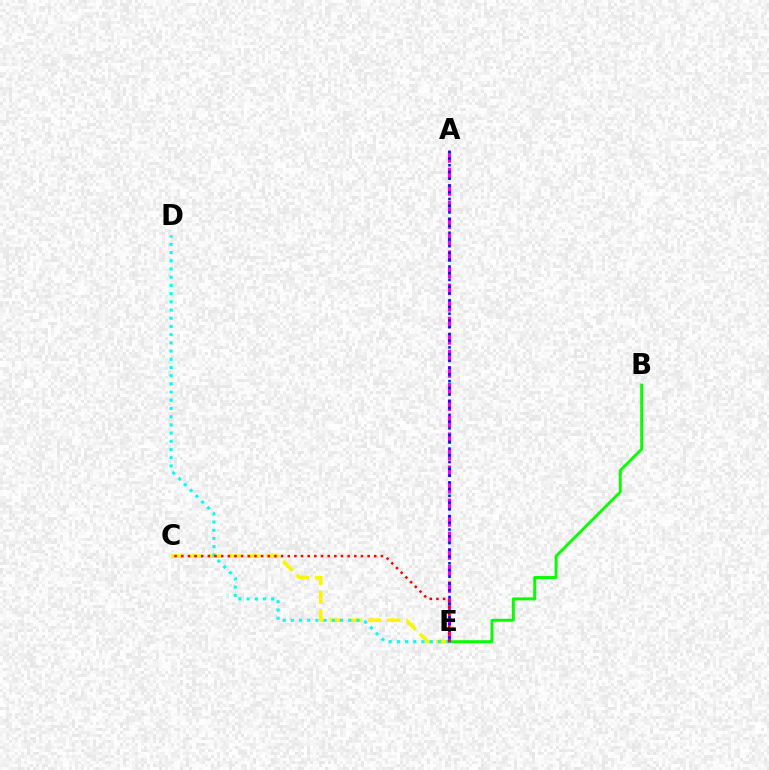{('B', 'E'): [{'color': '#08ff00', 'line_style': 'solid', 'thickness': 2.12}], ('C', 'E'): [{'color': '#fcf500', 'line_style': 'dashed', 'thickness': 2.61}, {'color': '#ff0000', 'line_style': 'dotted', 'thickness': 1.81}], ('D', 'E'): [{'color': '#00fff6', 'line_style': 'dotted', 'thickness': 2.23}], ('A', 'E'): [{'color': '#ee00ff', 'line_style': 'dashed', 'thickness': 2.25}, {'color': '#0010ff', 'line_style': 'dotted', 'thickness': 1.83}]}